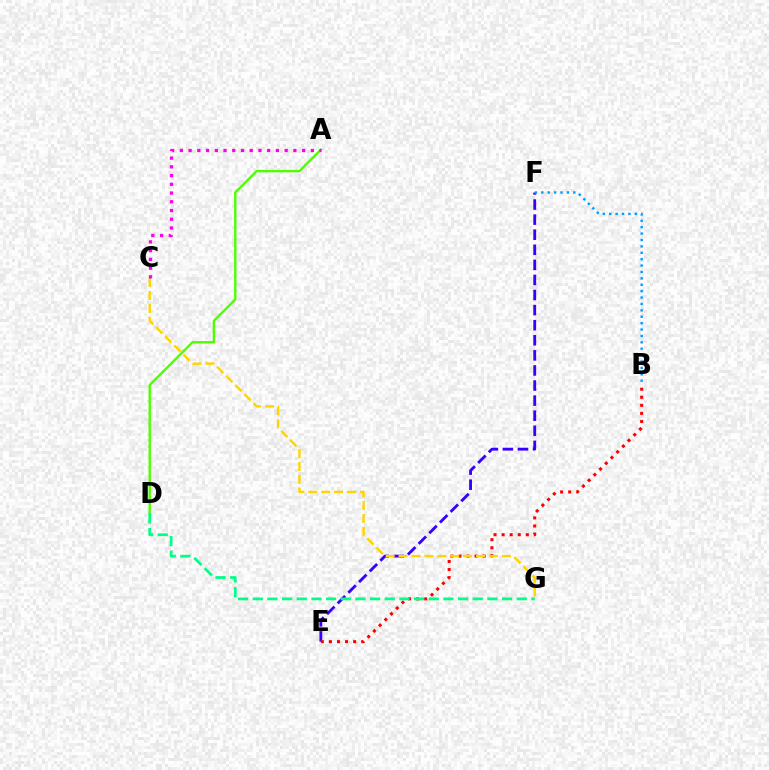{('E', 'F'): [{'color': '#3700ff', 'line_style': 'dashed', 'thickness': 2.05}], ('A', 'D'): [{'color': '#4fff00', 'line_style': 'solid', 'thickness': 1.72}], ('B', 'E'): [{'color': '#ff0000', 'line_style': 'dotted', 'thickness': 2.19}], ('C', 'G'): [{'color': '#ffd500', 'line_style': 'dashed', 'thickness': 1.75}], ('A', 'C'): [{'color': '#ff00ed', 'line_style': 'dotted', 'thickness': 2.37}], ('D', 'G'): [{'color': '#00ff86', 'line_style': 'dashed', 'thickness': 1.99}], ('B', 'F'): [{'color': '#009eff', 'line_style': 'dotted', 'thickness': 1.74}]}